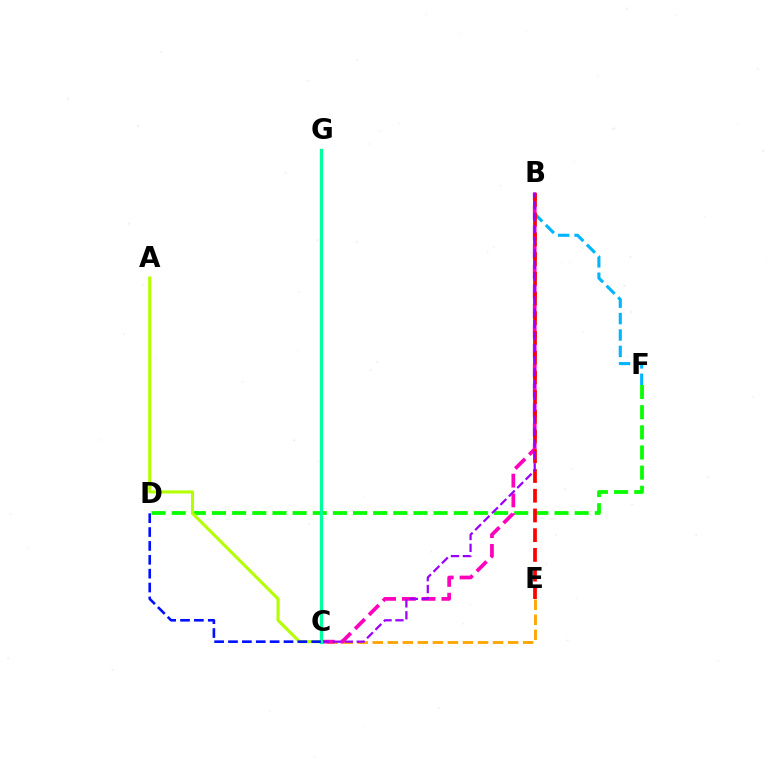{('B', 'F'): [{'color': '#00b5ff', 'line_style': 'dashed', 'thickness': 2.23}], ('C', 'E'): [{'color': '#ffa500', 'line_style': 'dashed', 'thickness': 2.04}], ('D', 'F'): [{'color': '#08ff00', 'line_style': 'dashed', 'thickness': 2.74}], ('B', 'C'): [{'color': '#ff00bd', 'line_style': 'dashed', 'thickness': 2.69}, {'color': '#9b00ff', 'line_style': 'dashed', 'thickness': 1.62}], ('B', 'E'): [{'color': '#ff0000', 'line_style': 'dashed', 'thickness': 2.68}], ('A', 'C'): [{'color': '#b3ff00', 'line_style': 'solid', 'thickness': 2.22}], ('C', 'G'): [{'color': '#00ff9d', 'line_style': 'solid', 'thickness': 2.37}], ('C', 'D'): [{'color': '#0010ff', 'line_style': 'dashed', 'thickness': 1.88}]}